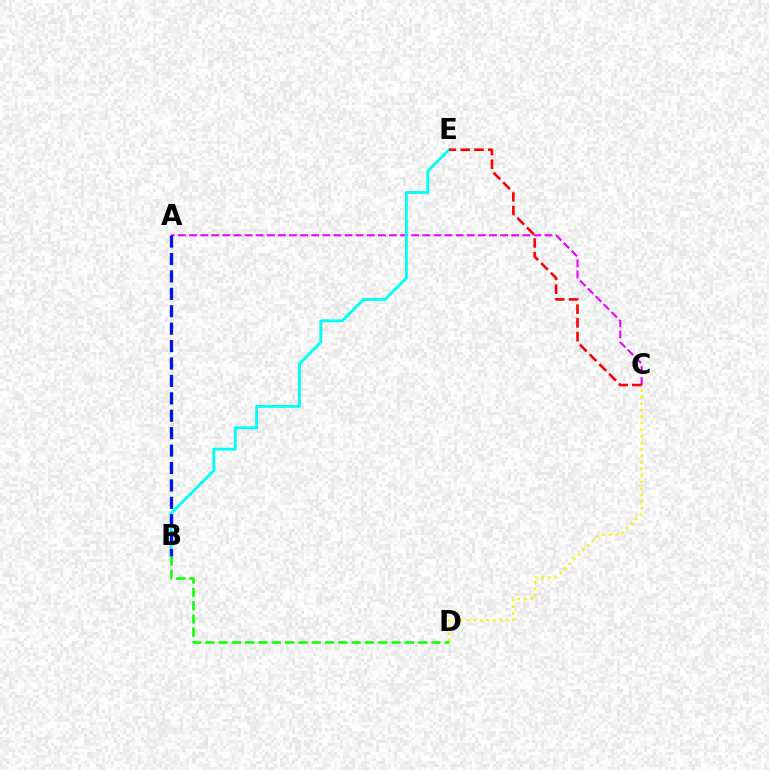{('C', 'D'): [{'color': '#fcf500', 'line_style': 'dotted', 'thickness': 1.77}], ('A', 'C'): [{'color': '#ee00ff', 'line_style': 'dashed', 'thickness': 1.51}], ('B', 'E'): [{'color': '#00fff6', 'line_style': 'solid', 'thickness': 2.06}], ('A', 'B'): [{'color': '#0010ff', 'line_style': 'dashed', 'thickness': 2.37}], ('C', 'E'): [{'color': '#ff0000', 'line_style': 'dashed', 'thickness': 1.87}], ('B', 'D'): [{'color': '#08ff00', 'line_style': 'dashed', 'thickness': 1.81}]}